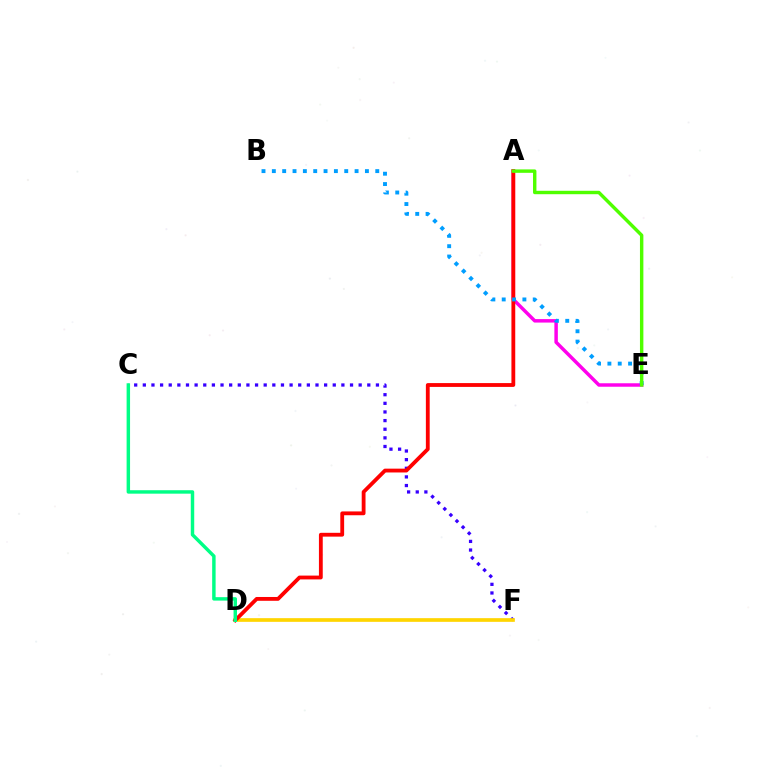{('C', 'F'): [{'color': '#3700ff', 'line_style': 'dotted', 'thickness': 2.35}], ('D', 'F'): [{'color': '#ffd500', 'line_style': 'solid', 'thickness': 2.65}], ('A', 'E'): [{'color': '#ff00ed', 'line_style': 'solid', 'thickness': 2.5}, {'color': '#4fff00', 'line_style': 'solid', 'thickness': 2.46}], ('A', 'D'): [{'color': '#ff0000', 'line_style': 'solid', 'thickness': 2.75}], ('C', 'D'): [{'color': '#00ff86', 'line_style': 'solid', 'thickness': 2.48}], ('B', 'E'): [{'color': '#009eff', 'line_style': 'dotted', 'thickness': 2.81}]}